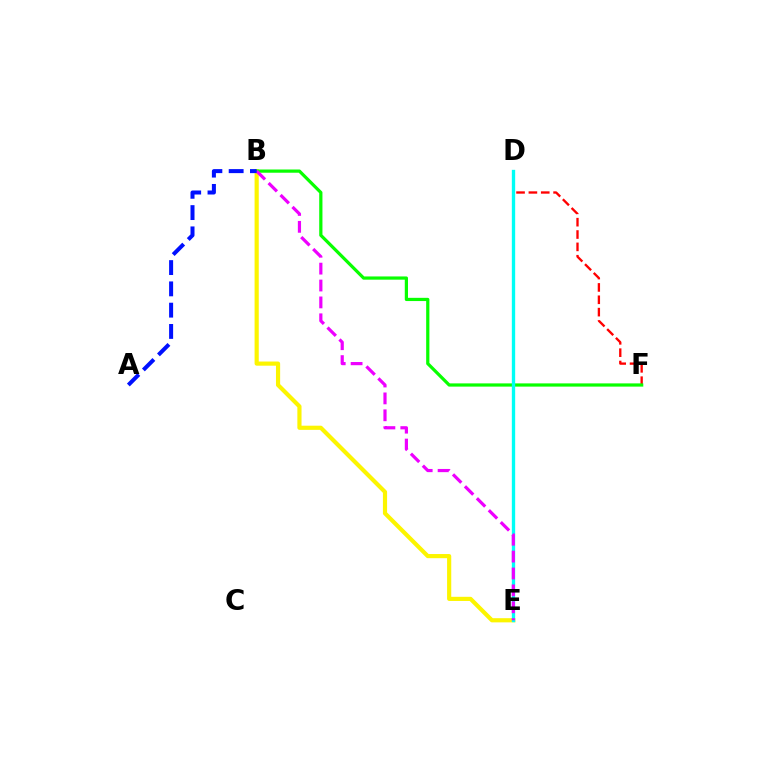{('B', 'E'): [{'color': '#fcf500', 'line_style': 'solid', 'thickness': 3.0}, {'color': '#ee00ff', 'line_style': 'dashed', 'thickness': 2.29}], ('D', 'F'): [{'color': '#ff0000', 'line_style': 'dashed', 'thickness': 1.68}], ('B', 'F'): [{'color': '#08ff00', 'line_style': 'solid', 'thickness': 2.32}], ('D', 'E'): [{'color': '#00fff6', 'line_style': 'solid', 'thickness': 2.4}], ('A', 'B'): [{'color': '#0010ff', 'line_style': 'dashed', 'thickness': 2.89}]}